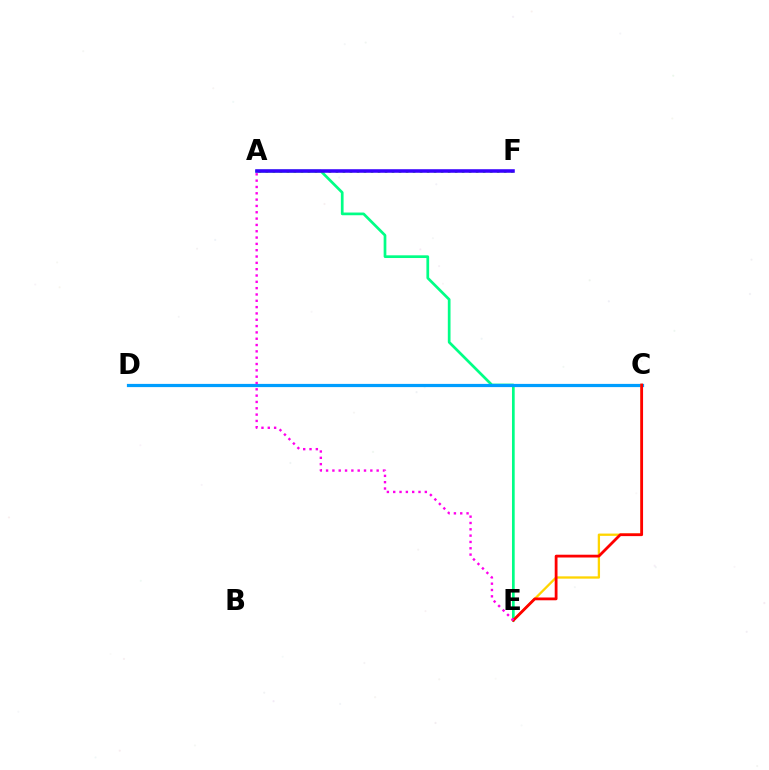{('A', 'E'): [{'color': '#00ff86', 'line_style': 'solid', 'thickness': 1.95}, {'color': '#ff00ed', 'line_style': 'dotted', 'thickness': 1.72}], ('C', 'D'): [{'color': '#009eff', 'line_style': 'solid', 'thickness': 2.31}], ('C', 'E'): [{'color': '#ffd500', 'line_style': 'solid', 'thickness': 1.66}, {'color': '#ff0000', 'line_style': 'solid', 'thickness': 2.01}], ('A', 'F'): [{'color': '#4fff00', 'line_style': 'dotted', 'thickness': 1.9}, {'color': '#3700ff', 'line_style': 'solid', 'thickness': 2.55}]}